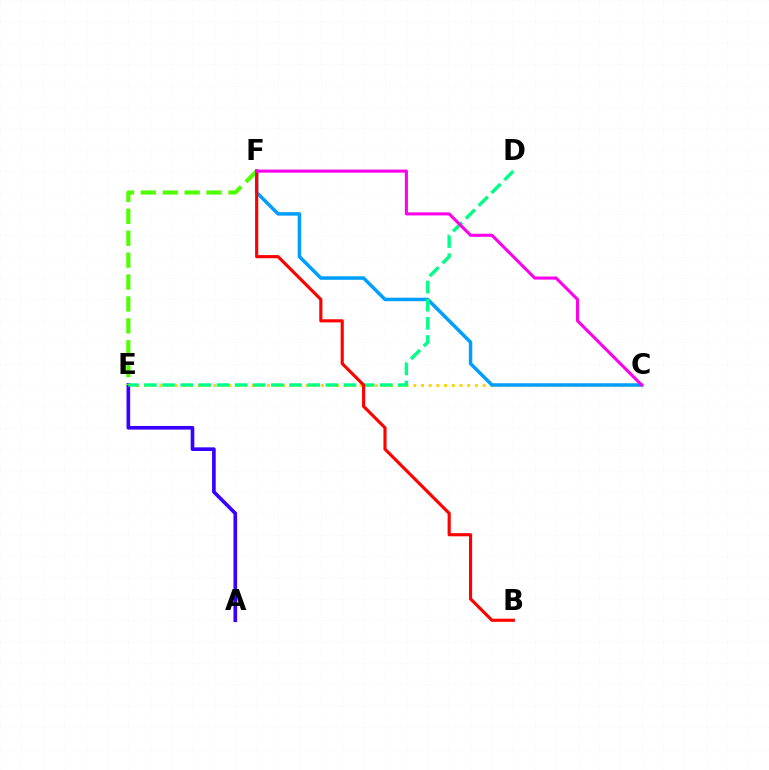{('C', 'E'): [{'color': '#ffd500', 'line_style': 'dotted', 'thickness': 2.09}], ('C', 'F'): [{'color': '#009eff', 'line_style': 'solid', 'thickness': 2.51}, {'color': '#ff00ed', 'line_style': 'solid', 'thickness': 2.21}], ('A', 'E'): [{'color': '#3700ff', 'line_style': 'solid', 'thickness': 2.62}], ('D', 'E'): [{'color': '#00ff86', 'line_style': 'dashed', 'thickness': 2.46}], ('E', 'F'): [{'color': '#4fff00', 'line_style': 'dashed', 'thickness': 2.98}], ('B', 'F'): [{'color': '#ff0000', 'line_style': 'solid', 'thickness': 2.26}]}